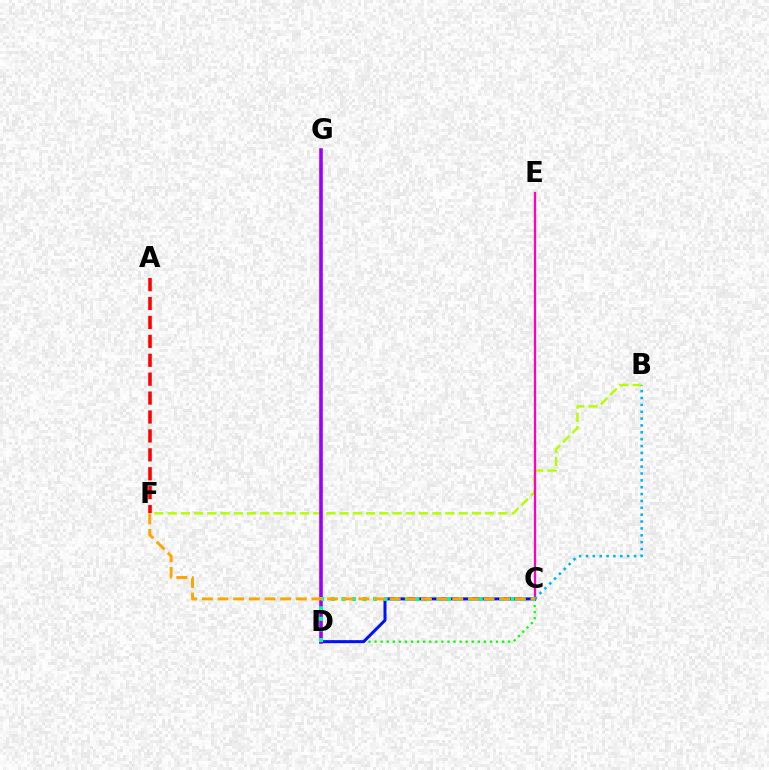{('B', 'F'): [{'color': '#b3ff00', 'line_style': 'dashed', 'thickness': 1.8}], ('C', 'D'): [{'color': '#08ff00', 'line_style': 'dotted', 'thickness': 1.65}, {'color': '#0010ff', 'line_style': 'solid', 'thickness': 2.18}, {'color': '#00ff9d', 'line_style': 'dotted', 'thickness': 2.87}], ('D', 'G'): [{'color': '#9b00ff', 'line_style': 'solid', 'thickness': 2.59}], ('C', 'E'): [{'color': '#ff00bd', 'line_style': 'solid', 'thickness': 1.63}], ('A', 'F'): [{'color': '#ff0000', 'line_style': 'dashed', 'thickness': 2.57}], ('B', 'C'): [{'color': '#00b5ff', 'line_style': 'dotted', 'thickness': 1.87}], ('C', 'F'): [{'color': '#ffa500', 'line_style': 'dashed', 'thickness': 2.13}]}